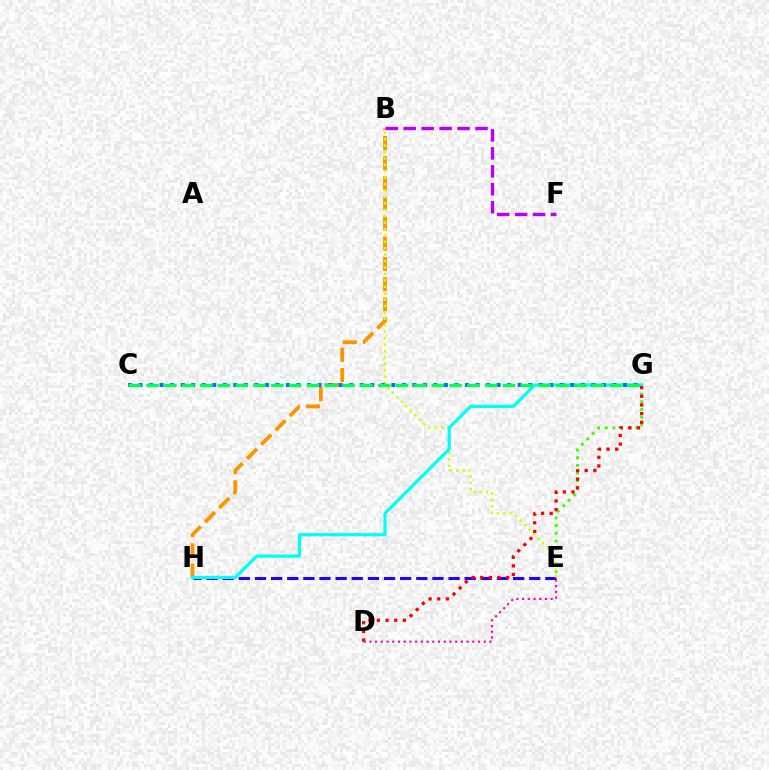{('E', 'G'): [{'color': '#3dff00', 'line_style': 'dotted', 'thickness': 2.09}], ('E', 'H'): [{'color': '#2500ff', 'line_style': 'dashed', 'thickness': 2.19}], ('B', 'H'): [{'color': '#ff9400', 'line_style': 'dashed', 'thickness': 2.74}], ('B', 'E'): [{'color': '#d1ff00', 'line_style': 'dotted', 'thickness': 1.74}], ('G', 'H'): [{'color': '#00fff6', 'line_style': 'solid', 'thickness': 2.3}], ('B', 'F'): [{'color': '#b900ff', 'line_style': 'dashed', 'thickness': 2.44}], ('D', 'G'): [{'color': '#ff0000', 'line_style': 'dotted', 'thickness': 2.35}], ('D', 'E'): [{'color': '#ff00ac', 'line_style': 'dotted', 'thickness': 1.55}], ('C', 'G'): [{'color': '#0074ff', 'line_style': 'dotted', 'thickness': 2.86}, {'color': '#00ff5c', 'line_style': 'dashed', 'thickness': 2.42}]}